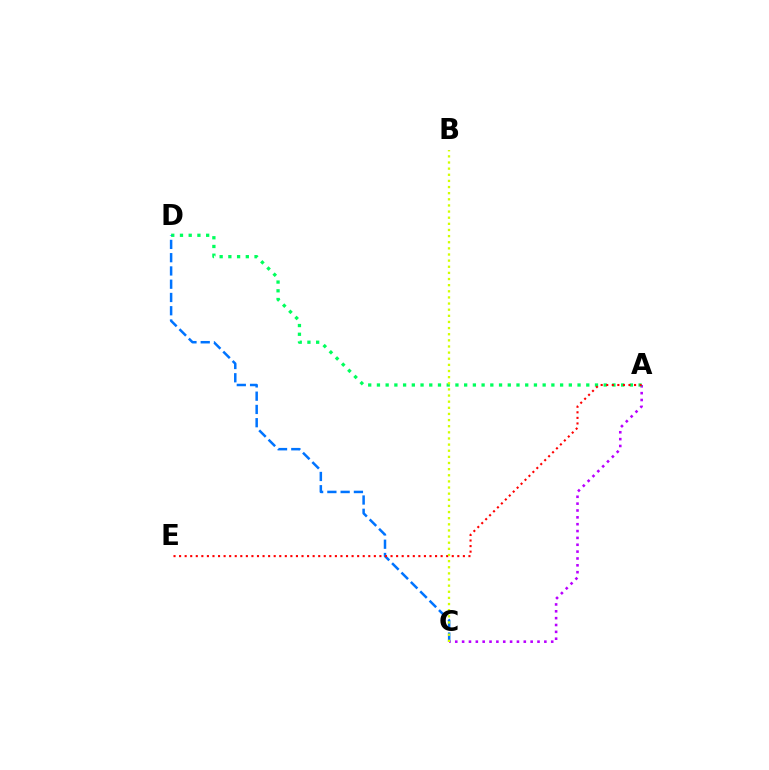{('A', 'C'): [{'color': '#b900ff', 'line_style': 'dotted', 'thickness': 1.86}], ('A', 'D'): [{'color': '#00ff5c', 'line_style': 'dotted', 'thickness': 2.37}], ('C', 'D'): [{'color': '#0074ff', 'line_style': 'dashed', 'thickness': 1.8}], ('A', 'E'): [{'color': '#ff0000', 'line_style': 'dotted', 'thickness': 1.51}], ('B', 'C'): [{'color': '#d1ff00', 'line_style': 'dotted', 'thickness': 1.67}]}